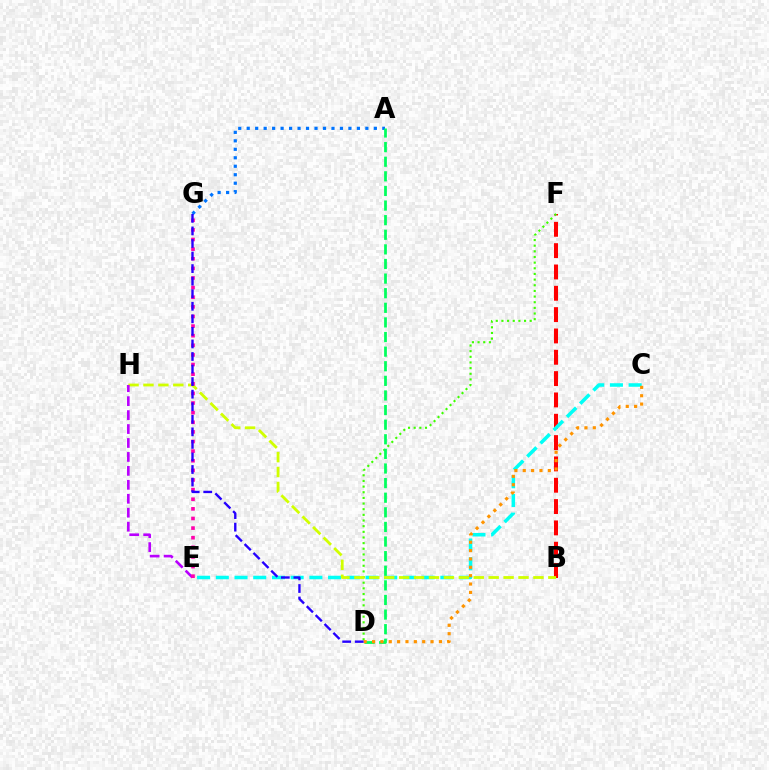{('A', 'G'): [{'color': '#0074ff', 'line_style': 'dotted', 'thickness': 2.3}], ('B', 'F'): [{'color': '#ff0000', 'line_style': 'dashed', 'thickness': 2.9}], ('D', 'F'): [{'color': '#3dff00', 'line_style': 'dotted', 'thickness': 1.54}], ('C', 'E'): [{'color': '#00fff6', 'line_style': 'dashed', 'thickness': 2.54}], ('B', 'H'): [{'color': '#d1ff00', 'line_style': 'dashed', 'thickness': 2.03}], ('E', 'H'): [{'color': '#b900ff', 'line_style': 'dashed', 'thickness': 1.89}], ('E', 'G'): [{'color': '#ff00ac', 'line_style': 'dotted', 'thickness': 2.61}], ('A', 'D'): [{'color': '#00ff5c', 'line_style': 'dashed', 'thickness': 1.98}], ('C', 'D'): [{'color': '#ff9400', 'line_style': 'dotted', 'thickness': 2.27}], ('D', 'G'): [{'color': '#2500ff', 'line_style': 'dashed', 'thickness': 1.71}]}